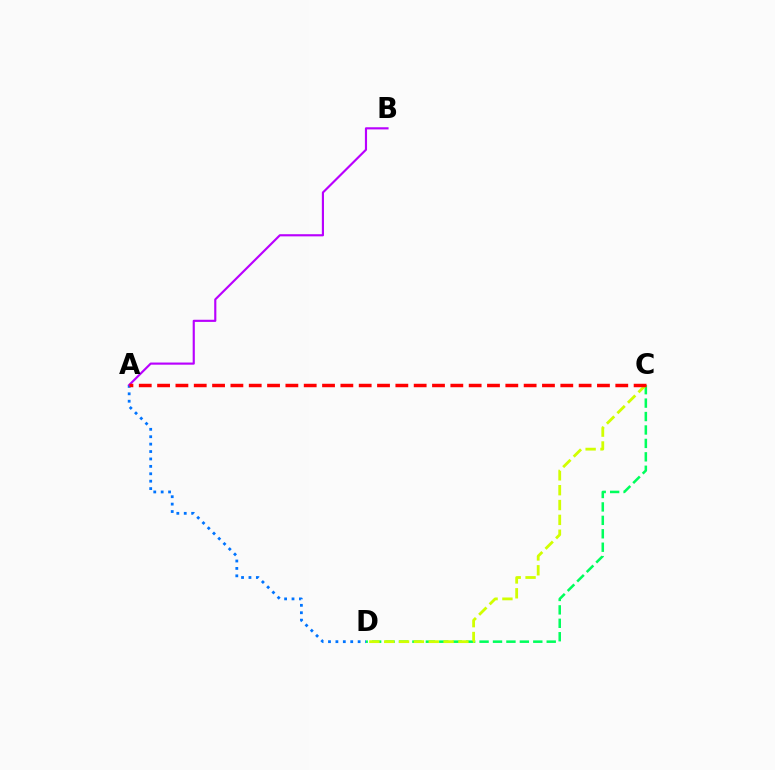{('A', 'D'): [{'color': '#0074ff', 'line_style': 'dotted', 'thickness': 2.01}], ('A', 'B'): [{'color': '#b900ff', 'line_style': 'solid', 'thickness': 1.55}], ('C', 'D'): [{'color': '#00ff5c', 'line_style': 'dashed', 'thickness': 1.82}, {'color': '#d1ff00', 'line_style': 'dashed', 'thickness': 2.02}], ('A', 'C'): [{'color': '#ff0000', 'line_style': 'dashed', 'thickness': 2.49}]}